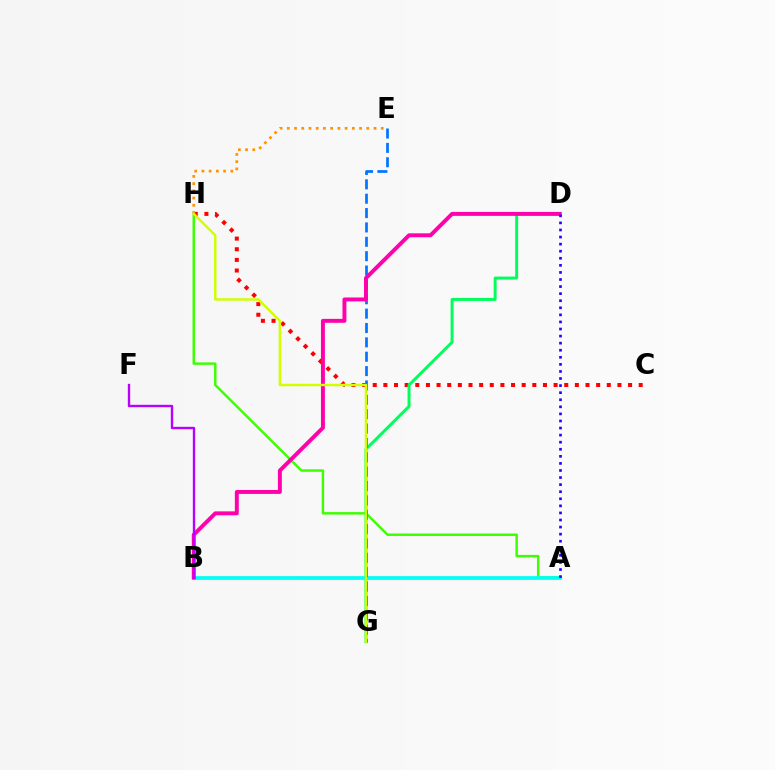{('C', 'H'): [{'color': '#ff0000', 'line_style': 'dotted', 'thickness': 2.89}], ('D', 'G'): [{'color': '#00ff5c', 'line_style': 'solid', 'thickness': 2.13}], ('A', 'H'): [{'color': '#3dff00', 'line_style': 'solid', 'thickness': 1.77}], ('E', 'H'): [{'color': '#ff9400', 'line_style': 'dotted', 'thickness': 1.96}], ('A', 'B'): [{'color': '#00fff6', 'line_style': 'solid', 'thickness': 2.67}], ('E', 'G'): [{'color': '#0074ff', 'line_style': 'dashed', 'thickness': 1.95}], ('B', 'D'): [{'color': '#ff00ac', 'line_style': 'solid', 'thickness': 2.83}], ('G', 'H'): [{'color': '#d1ff00', 'line_style': 'solid', 'thickness': 1.77}], ('A', 'D'): [{'color': '#2500ff', 'line_style': 'dotted', 'thickness': 1.92}], ('B', 'F'): [{'color': '#b900ff', 'line_style': 'solid', 'thickness': 1.71}]}